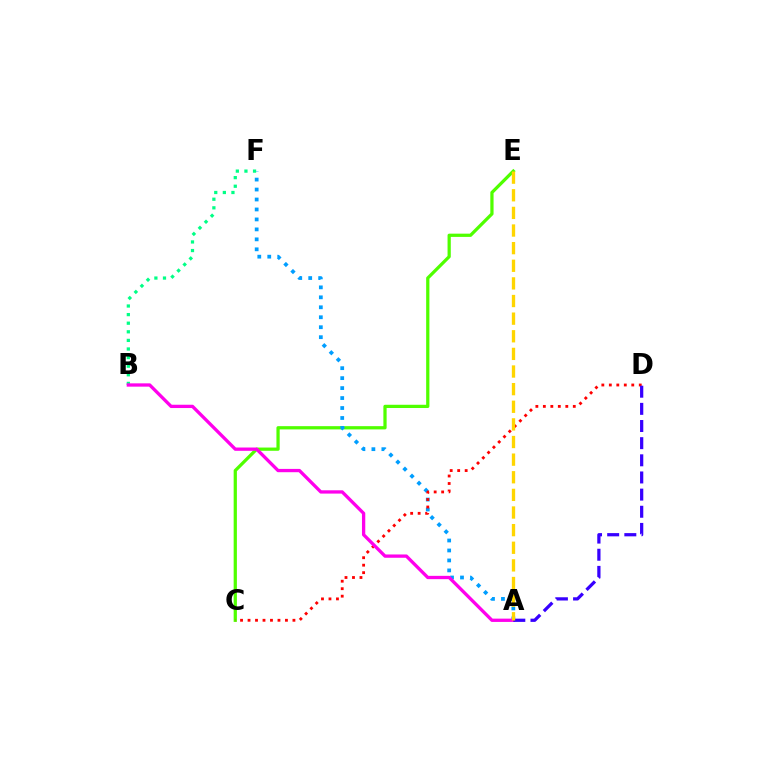{('C', 'E'): [{'color': '#4fff00', 'line_style': 'solid', 'thickness': 2.33}], ('A', 'F'): [{'color': '#009eff', 'line_style': 'dotted', 'thickness': 2.71}], ('C', 'D'): [{'color': '#ff0000', 'line_style': 'dotted', 'thickness': 2.03}], ('B', 'F'): [{'color': '#00ff86', 'line_style': 'dotted', 'thickness': 2.34}], ('A', 'B'): [{'color': '#ff00ed', 'line_style': 'solid', 'thickness': 2.38}], ('A', 'D'): [{'color': '#3700ff', 'line_style': 'dashed', 'thickness': 2.33}], ('A', 'E'): [{'color': '#ffd500', 'line_style': 'dashed', 'thickness': 2.39}]}